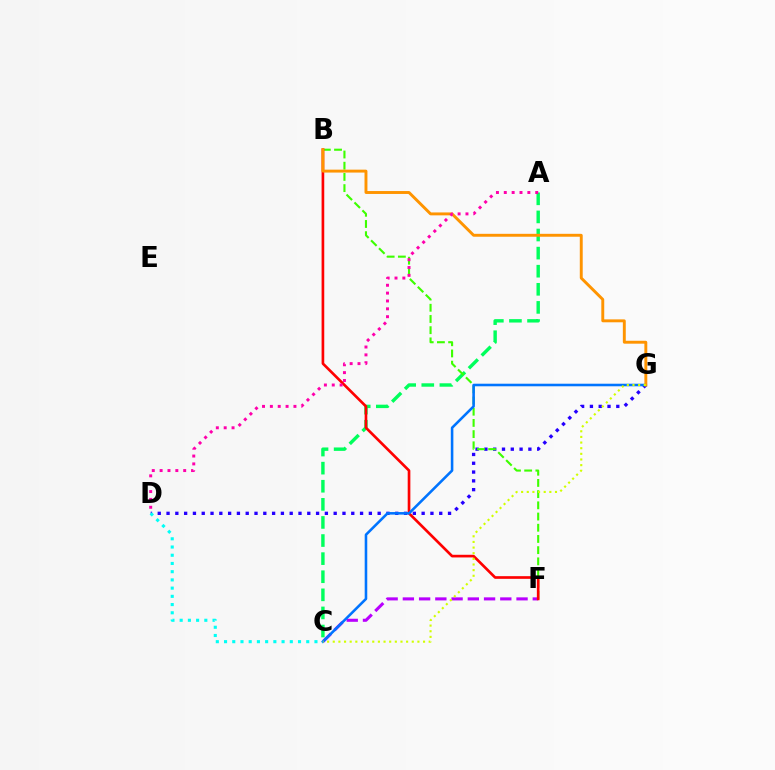{('D', 'G'): [{'color': '#2500ff', 'line_style': 'dotted', 'thickness': 2.39}], ('C', 'F'): [{'color': '#b900ff', 'line_style': 'dashed', 'thickness': 2.21}], ('A', 'C'): [{'color': '#00ff5c', 'line_style': 'dashed', 'thickness': 2.46}], ('B', 'F'): [{'color': '#3dff00', 'line_style': 'dashed', 'thickness': 1.52}, {'color': '#ff0000', 'line_style': 'solid', 'thickness': 1.92}], ('C', 'G'): [{'color': '#0074ff', 'line_style': 'solid', 'thickness': 1.85}, {'color': '#d1ff00', 'line_style': 'dotted', 'thickness': 1.53}], ('B', 'G'): [{'color': '#ff9400', 'line_style': 'solid', 'thickness': 2.1}], ('A', 'D'): [{'color': '#ff00ac', 'line_style': 'dotted', 'thickness': 2.13}], ('C', 'D'): [{'color': '#00fff6', 'line_style': 'dotted', 'thickness': 2.23}]}